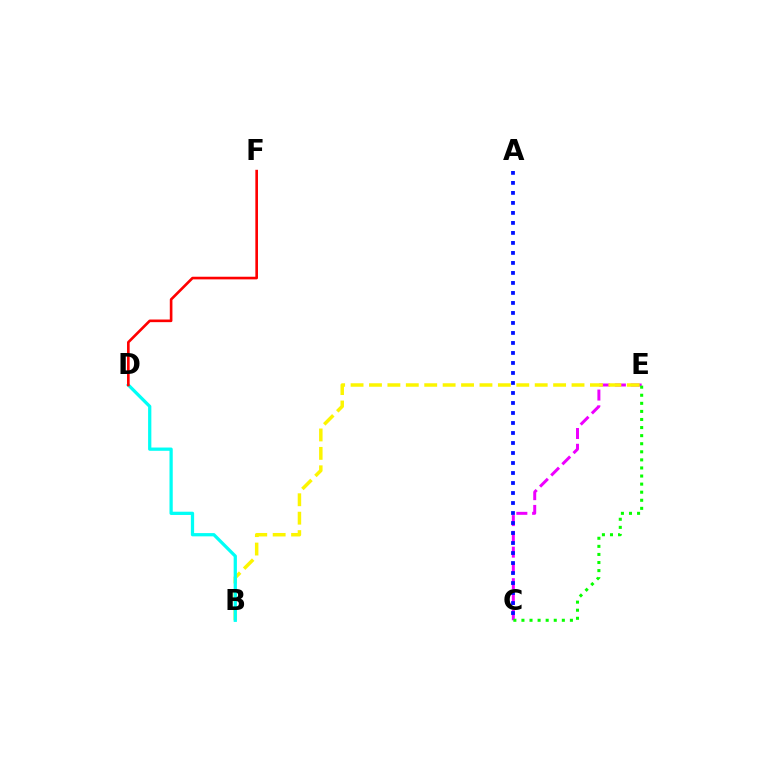{('C', 'E'): [{'color': '#ee00ff', 'line_style': 'dashed', 'thickness': 2.14}, {'color': '#08ff00', 'line_style': 'dotted', 'thickness': 2.19}], ('B', 'E'): [{'color': '#fcf500', 'line_style': 'dashed', 'thickness': 2.5}], ('B', 'D'): [{'color': '#00fff6', 'line_style': 'solid', 'thickness': 2.34}], ('D', 'F'): [{'color': '#ff0000', 'line_style': 'solid', 'thickness': 1.9}], ('A', 'C'): [{'color': '#0010ff', 'line_style': 'dotted', 'thickness': 2.72}]}